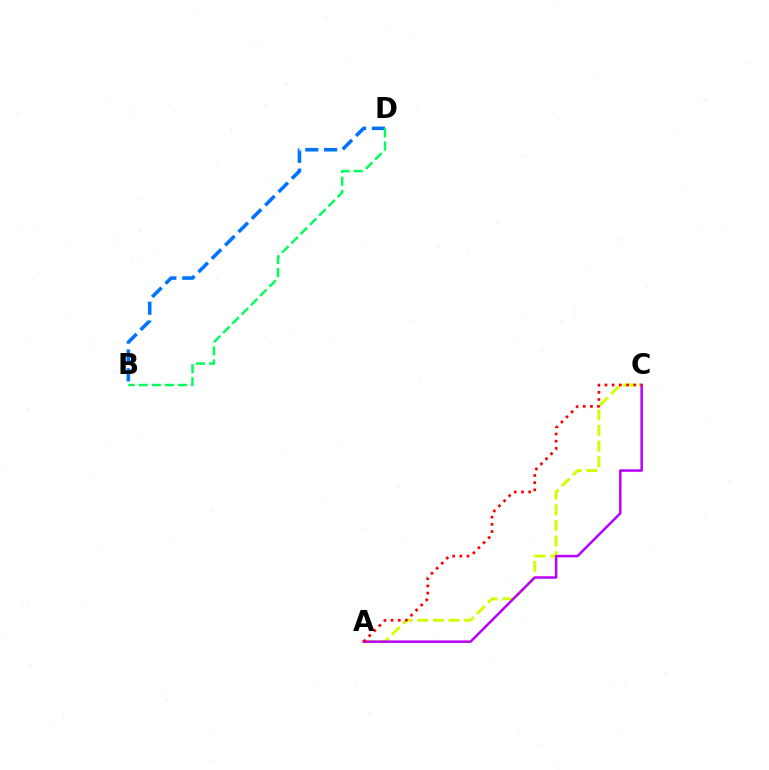{('A', 'C'): [{'color': '#d1ff00', 'line_style': 'dashed', 'thickness': 2.12}, {'color': '#b900ff', 'line_style': 'solid', 'thickness': 1.8}, {'color': '#ff0000', 'line_style': 'dotted', 'thickness': 1.95}], ('B', 'D'): [{'color': '#0074ff', 'line_style': 'dashed', 'thickness': 2.56}, {'color': '#00ff5c', 'line_style': 'dashed', 'thickness': 1.78}]}